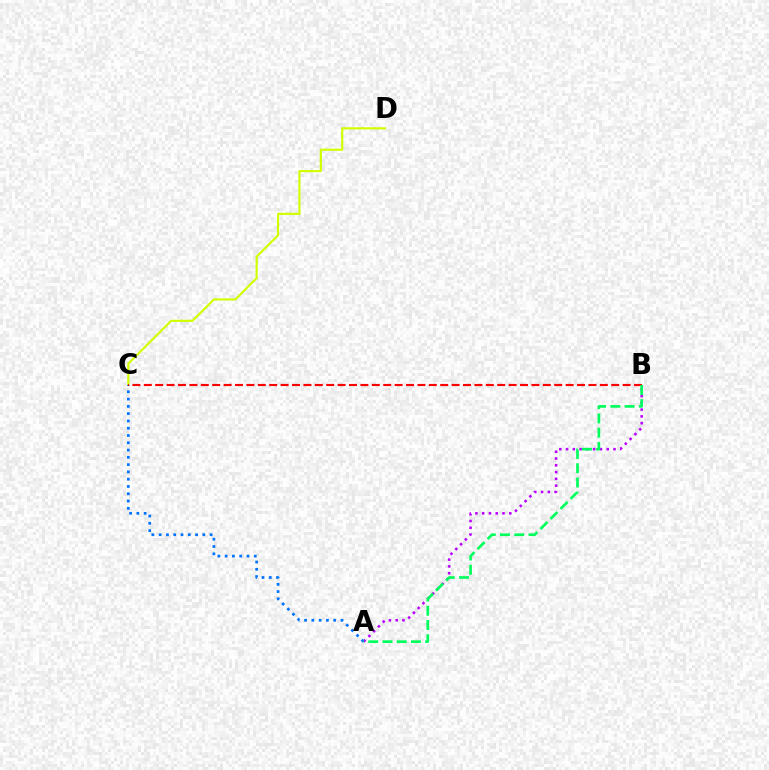{('C', 'D'): [{'color': '#d1ff00', 'line_style': 'solid', 'thickness': 1.55}], ('A', 'B'): [{'color': '#b900ff', 'line_style': 'dotted', 'thickness': 1.84}, {'color': '#00ff5c', 'line_style': 'dashed', 'thickness': 1.93}], ('A', 'C'): [{'color': '#0074ff', 'line_style': 'dotted', 'thickness': 1.98}], ('B', 'C'): [{'color': '#ff0000', 'line_style': 'dashed', 'thickness': 1.55}]}